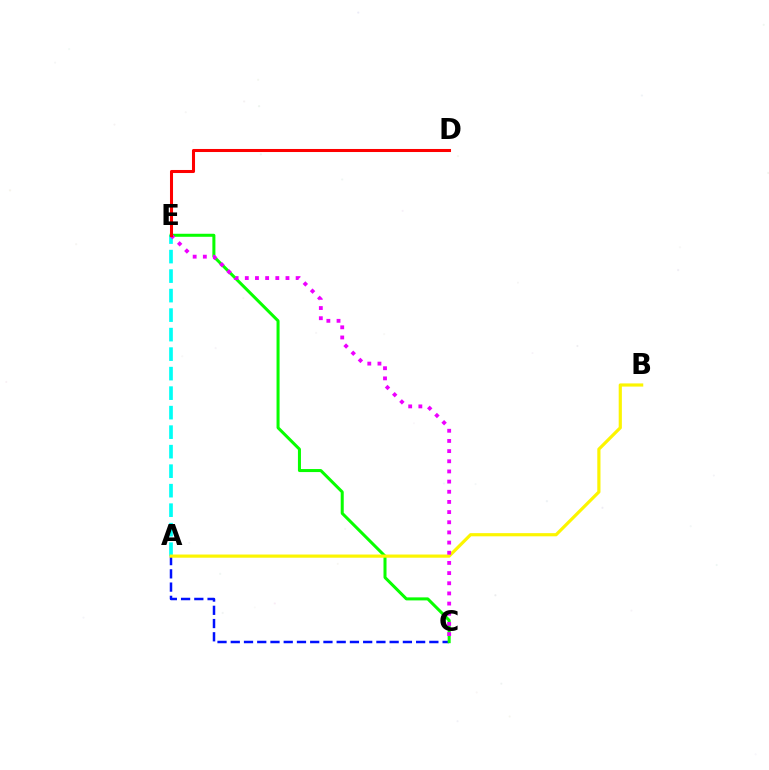{('A', 'C'): [{'color': '#0010ff', 'line_style': 'dashed', 'thickness': 1.8}], ('A', 'E'): [{'color': '#00fff6', 'line_style': 'dashed', 'thickness': 2.65}], ('C', 'E'): [{'color': '#08ff00', 'line_style': 'solid', 'thickness': 2.18}, {'color': '#ee00ff', 'line_style': 'dotted', 'thickness': 2.76}], ('A', 'B'): [{'color': '#fcf500', 'line_style': 'solid', 'thickness': 2.29}], ('D', 'E'): [{'color': '#ff0000', 'line_style': 'solid', 'thickness': 2.2}]}